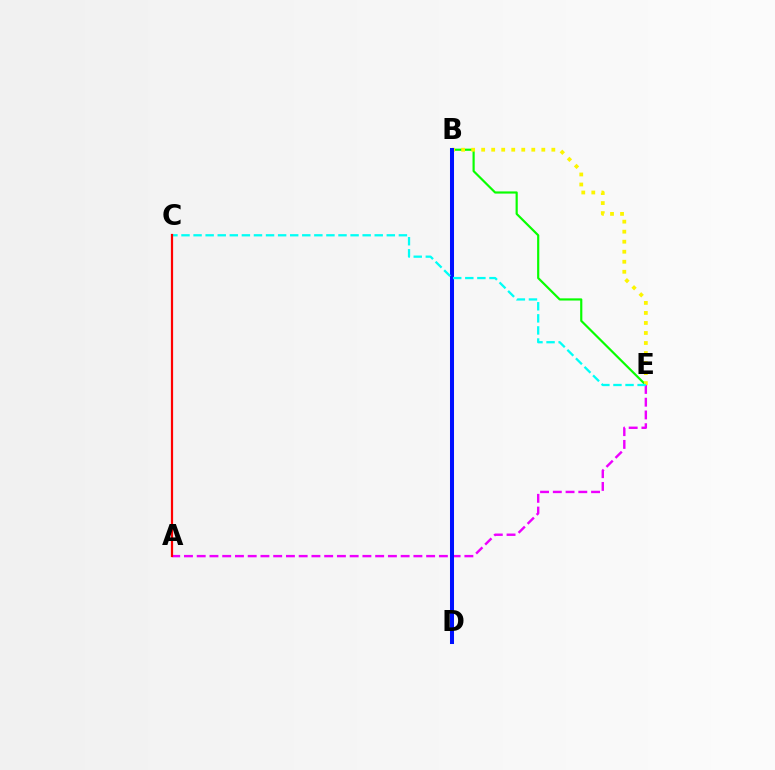{('B', 'E'): [{'color': '#08ff00', 'line_style': 'solid', 'thickness': 1.57}, {'color': '#fcf500', 'line_style': 'dotted', 'thickness': 2.72}], ('A', 'E'): [{'color': '#ee00ff', 'line_style': 'dashed', 'thickness': 1.73}], ('B', 'D'): [{'color': '#0010ff', 'line_style': 'solid', 'thickness': 2.9}], ('C', 'E'): [{'color': '#00fff6', 'line_style': 'dashed', 'thickness': 1.64}], ('A', 'C'): [{'color': '#ff0000', 'line_style': 'solid', 'thickness': 1.6}]}